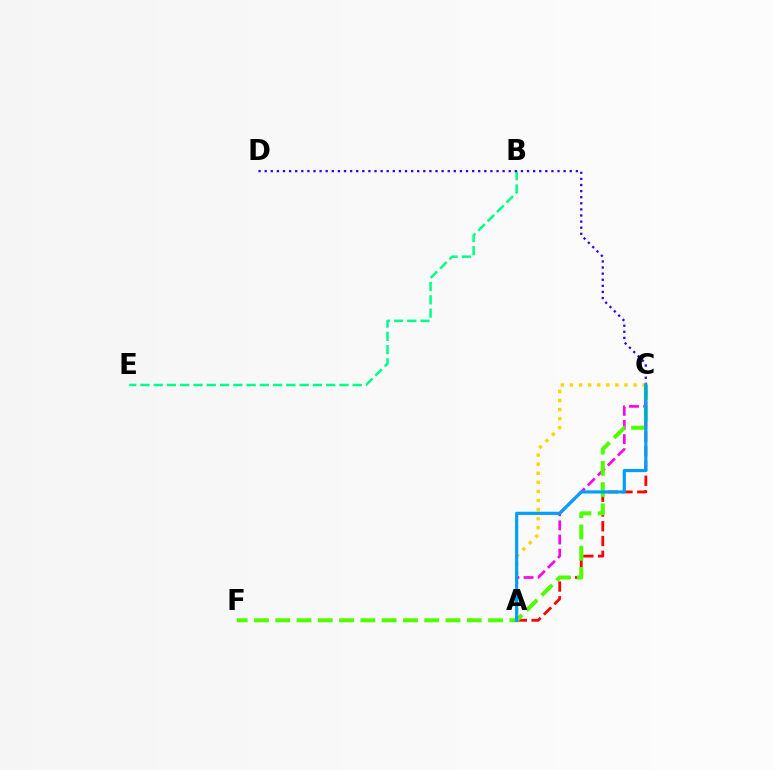{('A', 'C'): [{'color': '#ff0000', 'line_style': 'dashed', 'thickness': 2.01}, {'color': '#ff00ed', 'line_style': 'dashed', 'thickness': 1.92}, {'color': '#ffd500', 'line_style': 'dotted', 'thickness': 2.47}, {'color': '#009eff', 'line_style': 'solid', 'thickness': 2.29}], ('B', 'E'): [{'color': '#00ff86', 'line_style': 'dashed', 'thickness': 1.8}], ('C', 'D'): [{'color': '#3700ff', 'line_style': 'dotted', 'thickness': 1.66}], ('C', 'F'): [{'color': '#4fff00', 'line_style': 'dashed', 'thickness': 2.89}]}